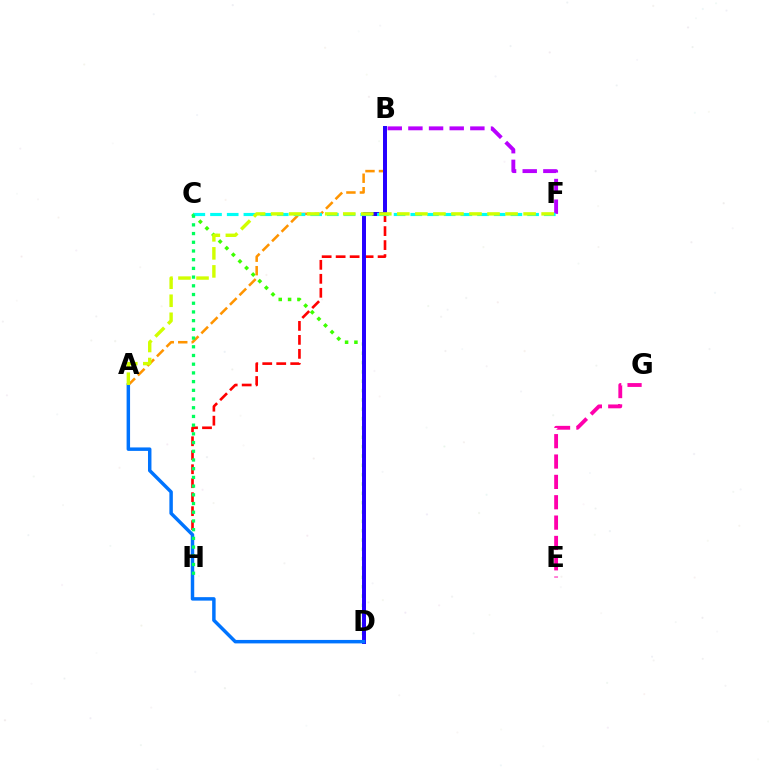{('B', 'H'): [{'color': '#ff0000', 'line_style': 'dashed', 'thickness': 1.9}], ('C', 'D'): [{'color': '#3dff00', 'line_style': 'dotted', 'thickness': 2.54}], ('B', 'F'): [{'color': '#b900ff', 'line_style': 'dashed', 'thickness': 2.81}], ('A', 'B'): [{'color': '#ff9400', 'line_style': 'dashed', 'thickness': 1.83}], ('B', 'D'): [{'color': '#2500ff', 'line_style': 'solid', 'thickness': 2.86}], ('A', 'D'): [{'color': '#0074ff', 'line_style': 'solid', 'thickness': 2.49}], ('C', 'F'): [{'color': '#00fff6', 'line_style': 'dashed', 'thickness': 2.27}], ('A', 'F'): [{'color': '#d1ff00', 'line_style': 'dashed', 'thickness': 2.45}], ('E', 'G'): [{'color': '#ff00ac', 'line_style': 'dashed', 'thickness': 2.76}], ('C', 'H'): [{'color': '#00ff5c', 'line_style': 'dotted', 'thickness': 2.37}]}